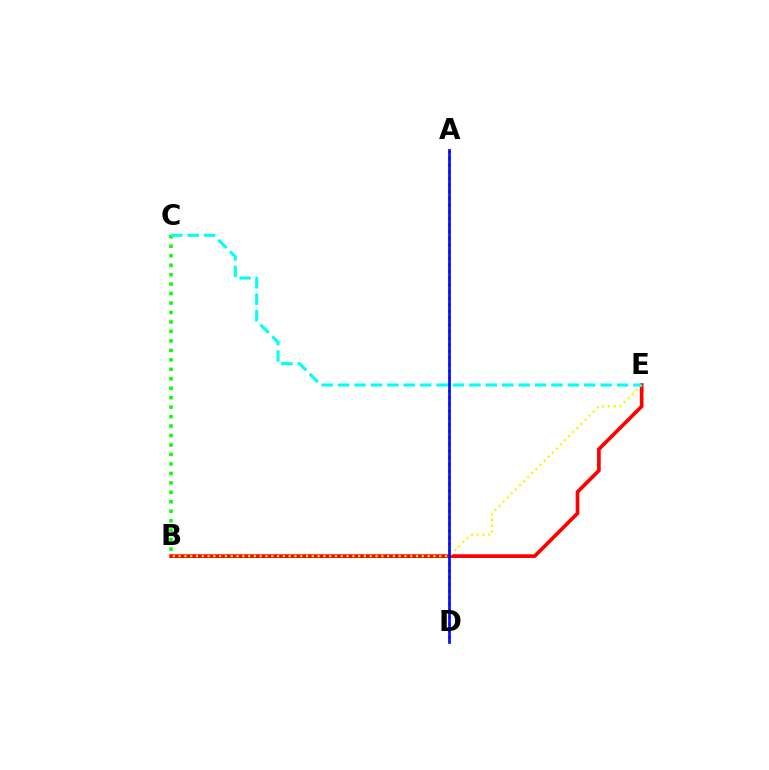{('B', 'E'): [{'color': '#ff0000', 'line_style': 'solid', 'thickness': 2.65}, {'color': '#fcf500', 'line_style': 'dotted', 'thickness': 1.57}], ('B', 'C'): [{'color': '#08ff00', 'line_style': 'dotted', 'thickness': 2.57}], ('A', 'D'): [{'color': '#ee00ff', 'line_style': 'dotted', 'thickness': 1.81}, {'color': '#0010ff', 'line_style': 'solid', 'thickness': 1.95}], ('C', 'E'): [{'color': '#00fff6', 'line_style': 'dashed', 'thickness': 2.23}]}